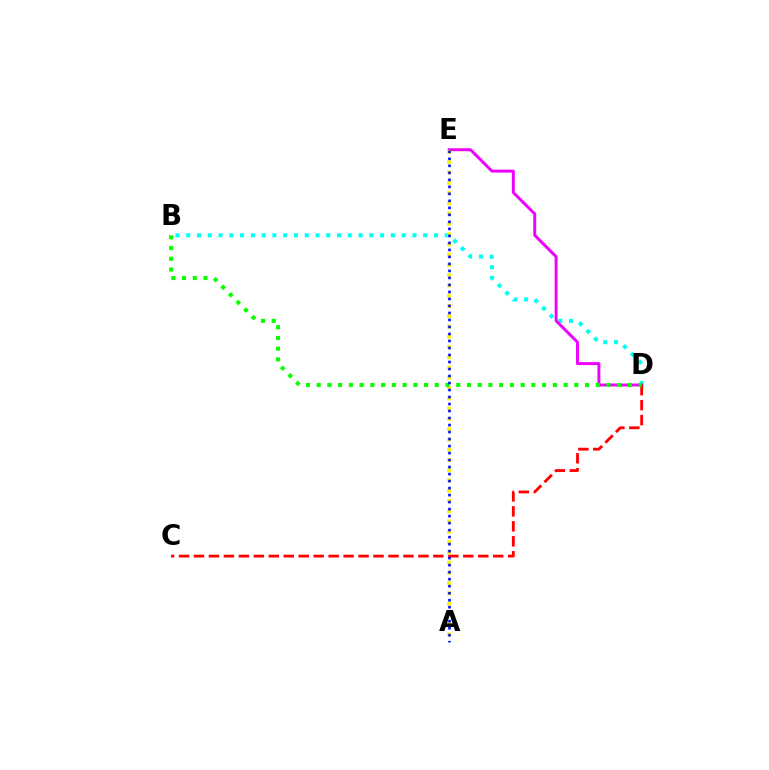{('B', 'D'): [{'color': '#00fff6', 'line_style': 'dotted', 'thickness': 2.93}, {'color': '#08ff00', 'line_style': 'dotted', 'thickness': 2.92}], ('D', 'E'): [{'color': '#ee00ff', 'line_style': 'solid', 'thickness': 2.12}], ('C', 'D'): [{'color': '#ff0000', 'line_style': 'dashed', 'thickness': 2.03}], ('A', 'E'): [{'color': '#fcf500', 'line_style': 'dotted', 'thickness': 2.79}, {'color': '#0010ff', 'line_style': 'dotted', 'thickness': 1.9}]}